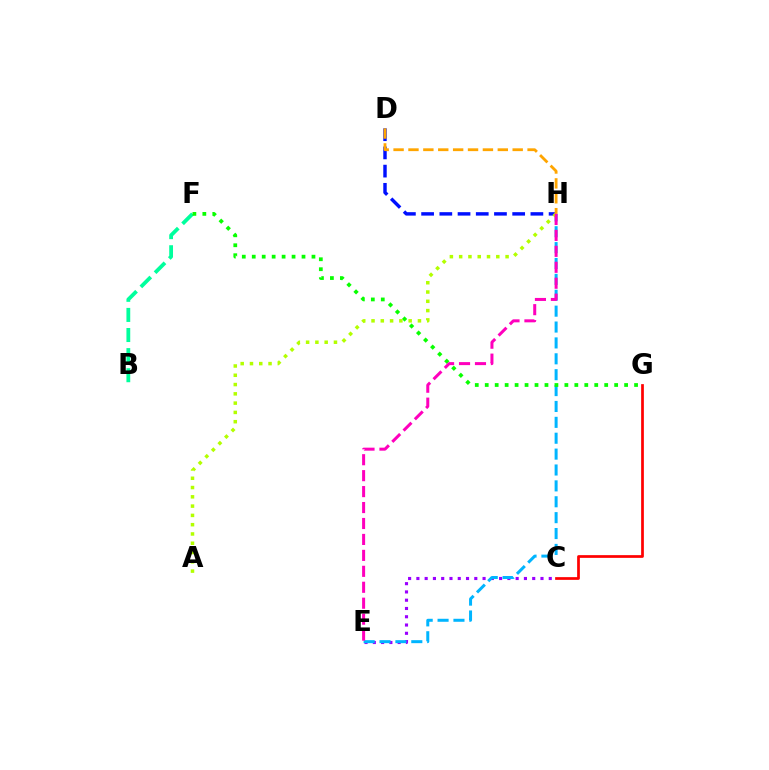{('C', 'E'): [{'color': '#9b00ff', 'line_style': 'dotted', 'thickness': 2.25}], ('B', 'F'): [{'color': '#00ff9d', 'line_style': 'dashed', 'thickness': 2.73}], ('E', 'H'): [{'color': '#00b5ff', 'line_style': 'dashed', 'thickness': 2.16}, {'color': '#ff00bd', 'line_style': 'dashed', 'thickness': 2.17}], ('F', 'G'): [{'color': '#08ff00', 'line_style': 'dotted', 'thickness': 2.71}], ('D', 'H'): [{'color': '#0010ff', 'line_style': 'dashed', 'thickness': 2.47}, {'color': '#ffa500', 'line_style': 'dashed', 'thickness': 2.02}], ('A', 'H'): [{'color': '#b3ff00', 'line_style': 'dotted', 'thickness': 2.52}], ('C', 'G'): [{'color': '#ff0000', 'line_style': 'solid', 'thickness': 1.95}]}